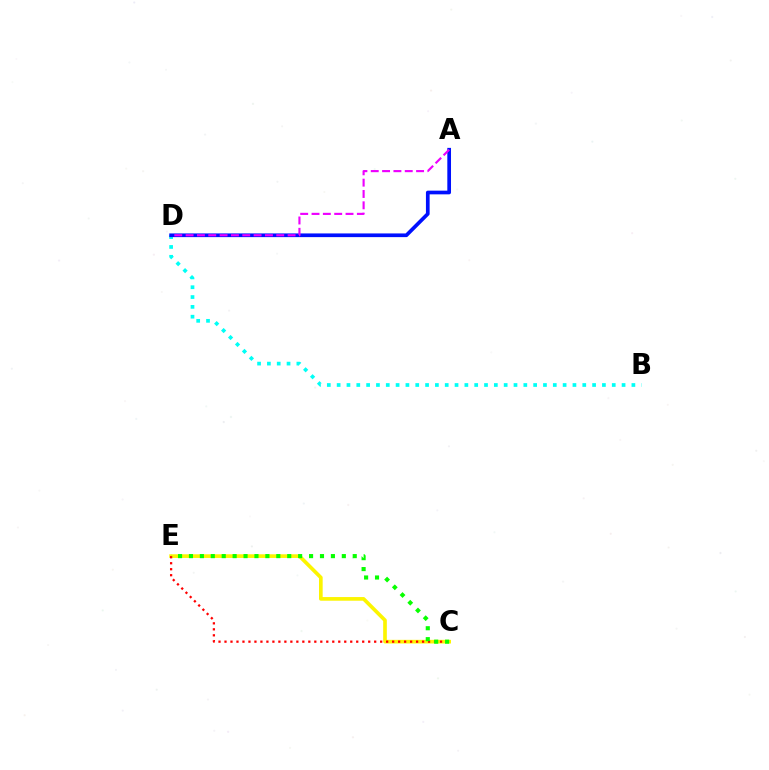{('C', 'E'): [{'color': '#fcf500', 'line_style': 'solid', 'thickness': 2.64}, {'color': '#ff0000', 'line_style': 'dotted', 'thickness': 1.63}, {'color': '#08ff00', 'line_style': 'dotted', 'thickness': 2.97}], ('B', 'D'): [{'color': '#00fff6', 'line_style': 'dotted', 'thickness': 2.67}], ('A', 'D'): [{'color': '#0010ff', 'line_style': 'solid', 'thickness': 2.66}, {'color': '#ee00ff', 'line_style': 'dashed', 'thickness': 1.54}]}